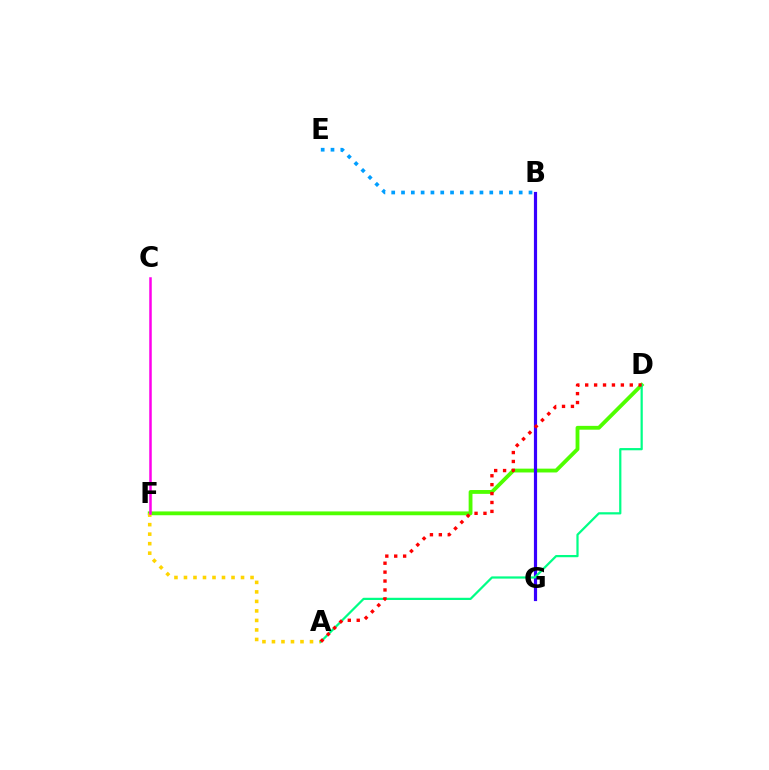{('D', 'F'): [{'color': '#4fff00', 'line_style': 'solid', 'thickness': 2.76}], ('A', 'F'): [{'color': '#ffd500', 'line_style': 'dotted', 'thickness': 2.58}], ('B', 'G'): [{'color': '#3700ff', 'line_style': 'solid', 'thickness': 2.29}], ('B', 'E'): [{'color': '#009eff', 'line_style': 'dotted', 'thickness': 2.66}], ('A', 'D'): [{'color': '#00ff86', 'line_style': 'solid', 'thickness': 1.6}, {'color': '#ff0000', 'line_style': 'dotted', 'thickness': 2.42}], ('C', 'F'): [{'color': '#ff00ed', 'line_style': 'solid', 'thickness': 1.8}]}